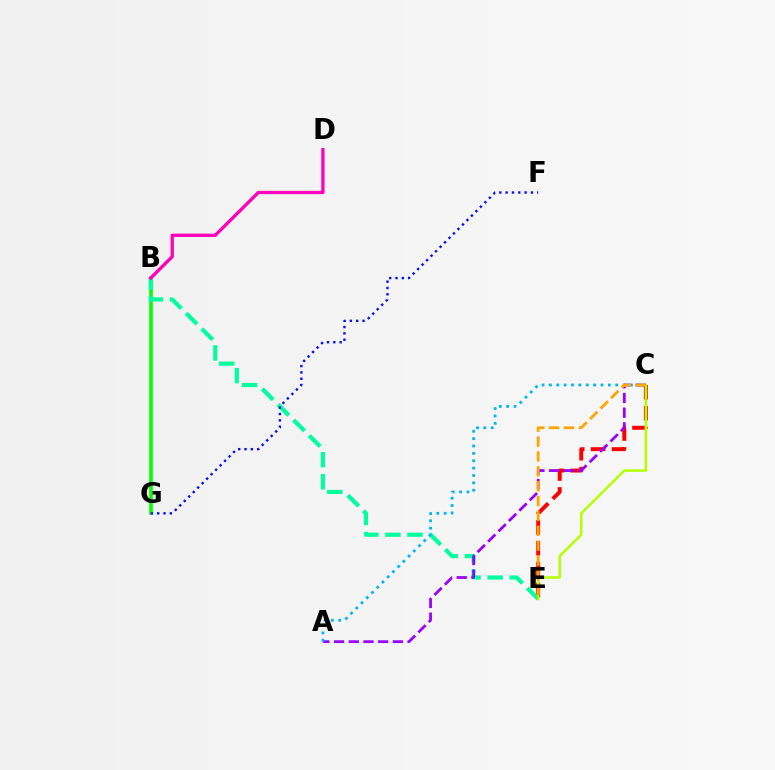{('B', 'G'): [{'color': '#08ff00', 'line_style': 'solid', 'thickness': 2.58}], ('C', 'E'): [{'color': '#ff0000', 'line_style': 'dashed', 'thickness': 2.84}, {'color': '#b3ff00', 'line_style': 'solid', 'thickness': 1.8}, {'color': '#ffa500', 'line_style': 'dashed', 'thickness': 2.02}], ('B', 'E'): [{'color': '#00ff9d', 'line_style': 'dashed', 'thickness': 3.0}], ('A', 'C'): [{'color': '#9b00ff', 'line_style': 'dashed', 'thickness': 2.0}, {'color': '#00b5ff', 'line_style': 'dotted', 'thickness': 2.0}], ('F', 'G'): [{'color': '#0010ff', 'line_style': 'dotted', 'thickness': 1.72}], ('B', 'D'): [{'color': '#ff00bd', 'line_style': 'solid', 'thickness': 2.39}]}